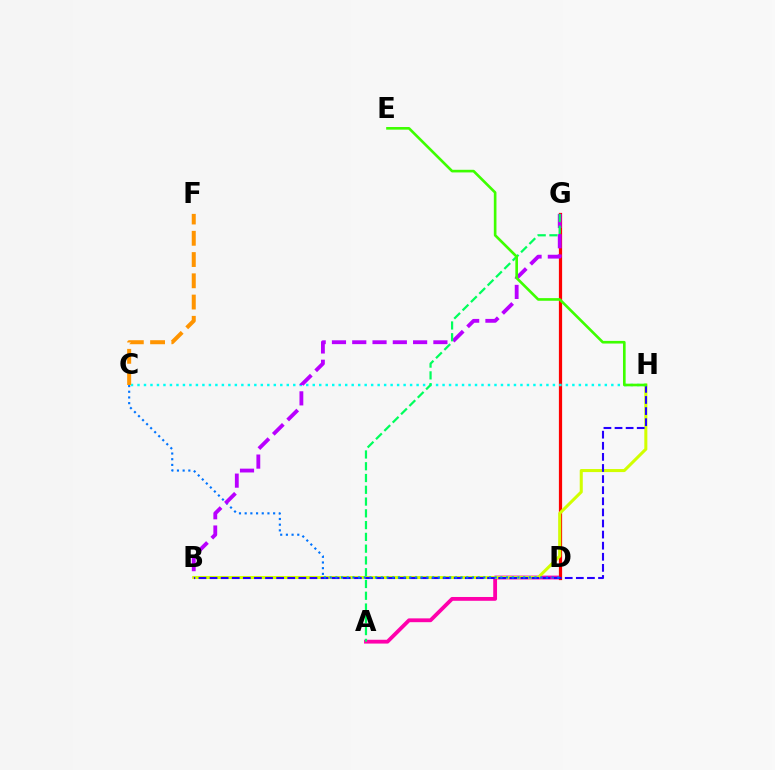{('A', 'D'): [{'color': '#ff00ac', 'line_style': 'solid', 'thickness': 2.74}], ('D', 'G'): [{'color': '#ff0000', 'line_style': 'solid', 'thickness': 2.31}], ('B', 'H'): [{'color': '#d1ff00', 'line_style': 'solid', 'thickness': 2.19}, {'color': '#2500ff', 'line_style': 'dashed', 'thickness': 1.51}], ('C', 'D'): [{'color': '#0074ff', 'line_style': 'dotted', 'thickness': 1.55}], ('C', 'H'): [{'color': '#00fff6', 'line_style': 'dotted', 'thickness': 1.76}], ('B', 'G'): [{'color': '#b900ff', 'line_style': 'dashed', 'thickness': 2.76}], ('A', 'G'): [{'color': '#00ff5c', 'line_style': 'dashed', 'thickness': 1.6}], ('C', 'F'): [{'color': '#ff9400', 'line_style': 'dashed', 'thickness': 2.89}], ('E', 'H'): [{'color': '#3dff00', 'line_style': 'solid', 'thickness': 1.9}]}